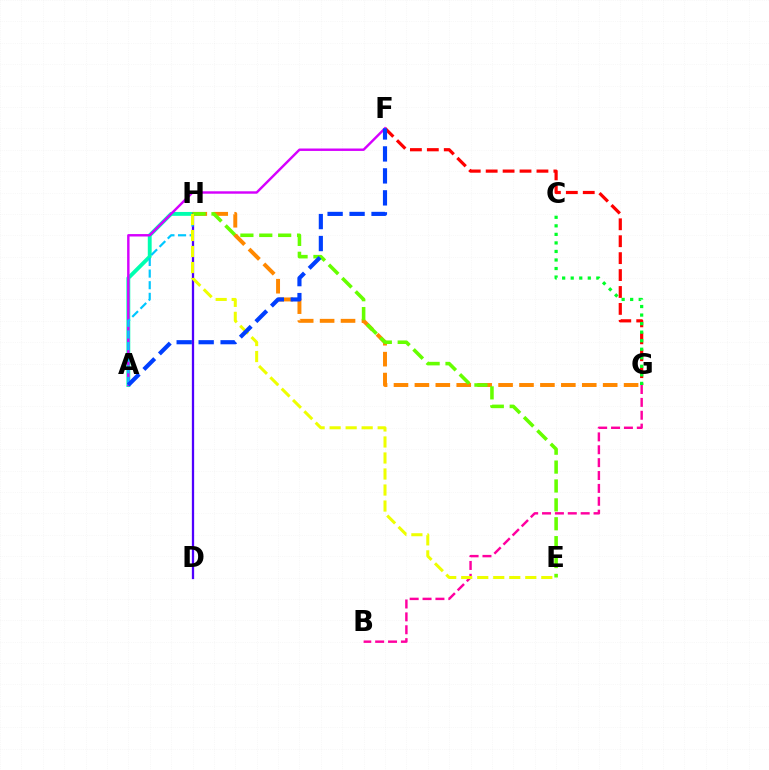{('B', 'G'): [{'color': '#ff00a0', 'line_style': 'dashed', 'thickness': 1.75}], ('A', 'H'): [{'color': '#00ffaf', 'line_style': 'solid', 'thickness': 2.79}, {'color': '#00c7ff', 'line_style': 'dashed', 'thickness': 1.58}], ('F', 'G'): [{'color': '#ff0000', 'line_style': 'dashed', 'thickness': 2.3}], ('C', 'G'): [{'color': '#00ff27', 'line_style': 'dotted', 'thickness': 2.32}], ('G', 'H'): [{'color': '#ff8800', 'line_style': 'dashed', 'thickness': 2.84}], ('D', 'H'): [{'color': '#4f00ff', 'line_style': 'solid', 'thickness': 1.64}], ('E', 'H'): [{'color': '#66ff00', 'line_style': 'dashed', 'thickness': 2.57}, {'color': '#eeff00', 'line_style': 'dashed', 'thickness': 2.18}], ('A', 'F'): [{'color': '#d600ff', 'line_style': 'solid', 'thickness': 1.75}, {'color': '#003fff', 'line_style': 'dashed', 'thickness': 2.98}]}